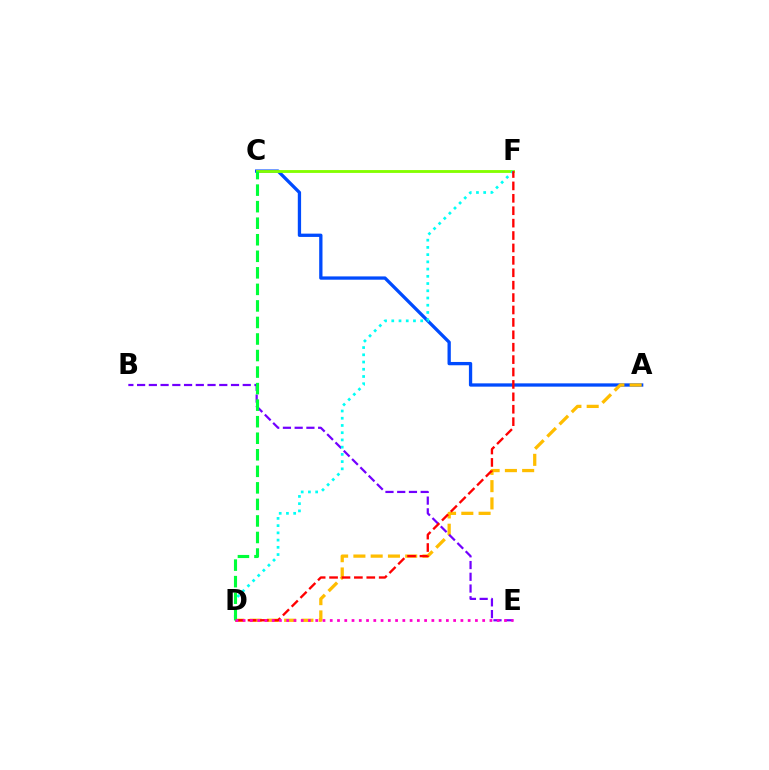{('A', 'C'): [{'color': '#004bff', 'line_style': 'solid', 'thickness': 2.37}], ('A', 'D'): [{'color': '#ffbd00', 'line_style': 'dashed', 'thickness': 2.35}], ('B', 'E'): [{'color': '#7200ff', 'line_style': 'dashed', 'thickness': 1.59}], ('C', 'F'): [{'color': '#84ff00', 'line_style': 'solid', 'thickness': 2.05}], ('D', 'F'): [{'color': '#00fff6', 'line_style': 'dotted', 'thickness': 1.96}, {'color': '#ff0000', 'line_style': 'dashed', 'thickness': 1.69}], ('C', 'D'): [{'color': '#00ff39', 'line_style': 'dashed', 'thickness': 2.25}], ('D', 'E'): [{'color': '#ff00cf', 'line_style': 'dotted', 'thickness': 1.97}]}